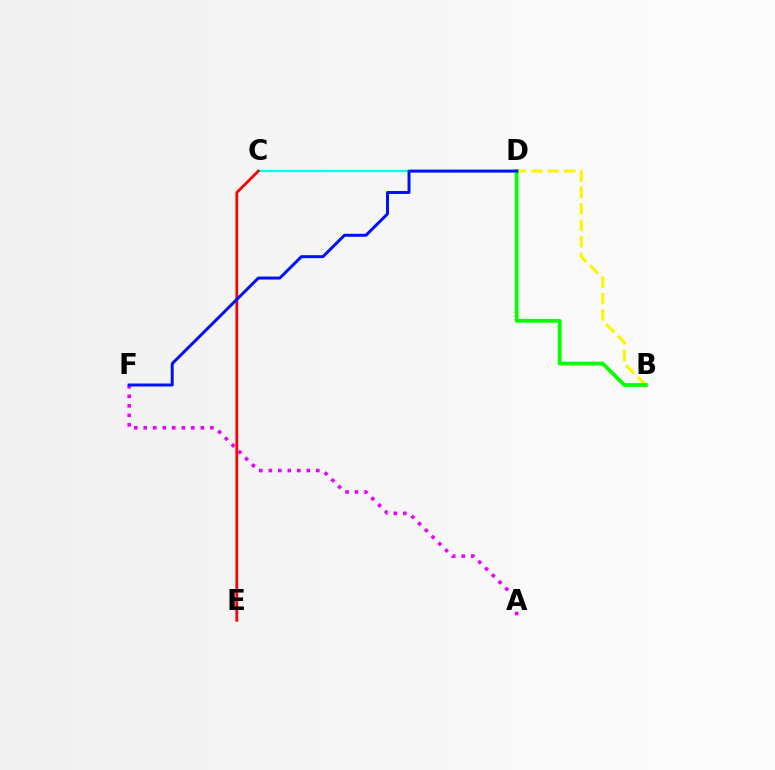{('C', 'D'): [{'color': '#00fff6', 'line_style': 'solid', 'thickness': 1.63}], ('B', 'D'): [{'color': '#fcf500', 'line_style': 'dashed', 'thickness': 2.23}, {'color': '#08ff00', 'line_style': 'solid', 'thickness': 2.73}], ('A', 'F'): [{'color': '#ee00ff', 'line_style': 'dotted', 'thickness': 2.58}], ('C', 'E'): [{'color': '#ff0000', 'line_style': 'solid', 'thickness': 2.01}], ('D', 'F'): [{'color': '#0010ff', 'line_style': 'solid', 'thickness': 2.14}]}